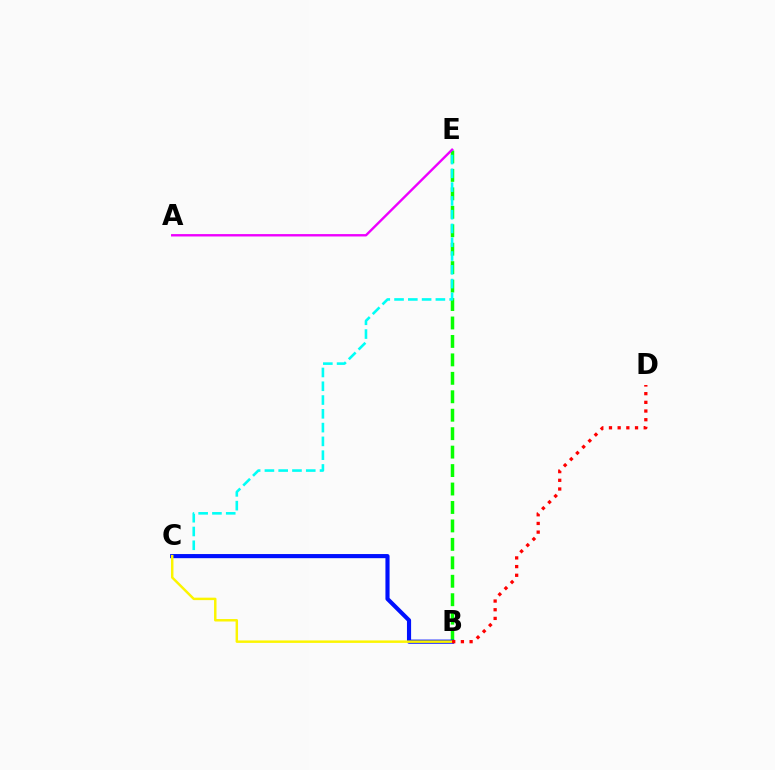{('B', 'E'): [{'color': '#08ff00', 'line_style': 'dashed', 'thickness': 2.51}], ('C', 'E'): [{'color': '#00fff6', 'line_style': 'dashed', 'thickness': 1.87}], ('B', 'C'): [{'color': '#0010ff', 'line_style': 'solid', 'thickness': 2.97}, {'color': '#fcf500', 'line_style': 'solid', 'thickness': 1.77}], ('A', 'E'): [{'color': '#ee00ff', 'line_style': 'solid', 'thickness': 1.72}], ('B', 'D'): [{'color': '#ff0000', 'line_style': 'dotted', 'thickness': 2.36}]}